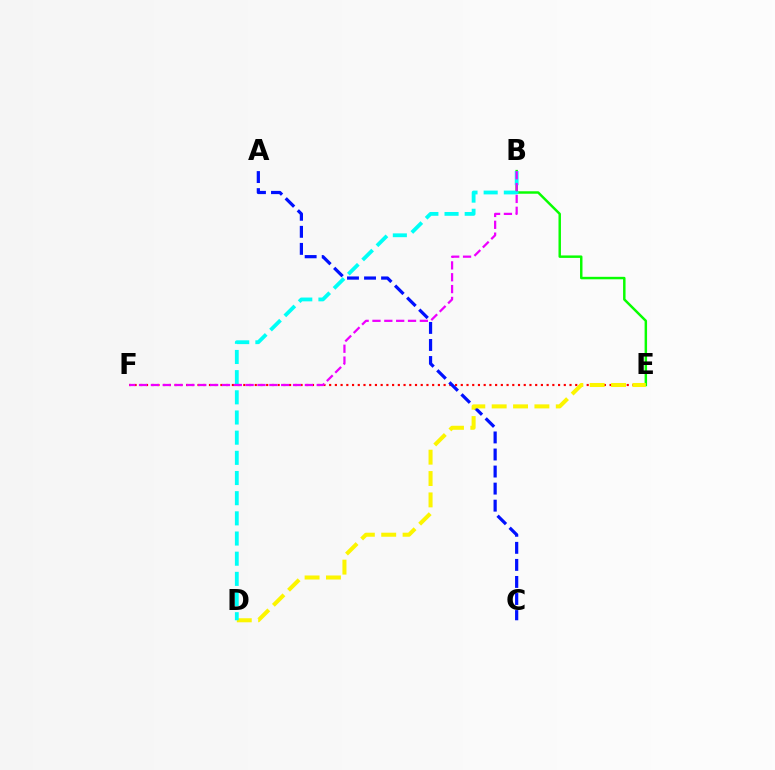{('E', 'F'): [{'color': '#ff0000', 'line_style': 'dotted', 'thickness': 1.55}], ('A', 'C'): [{'color': '#0010ff', 'line_style': 'dashed', 'thickness': 2.32}], ('B', 'E'): [{'color': '#08ff00', 'line_style': 'solid', 'thickness': 1.77}], ('D', 'E'): [{'color': '#fcf500', 'line_style': 'dashed', 'thickness': 2.9}], ('B', 'D'): [{'color': '#00fff6', 'line_style': 'dashed', 'thickness': 2.74}], ('B', 'F'): [{'color': '#ee00ff', 'line_style': 'dashed', 'thickness': 1.61}]}